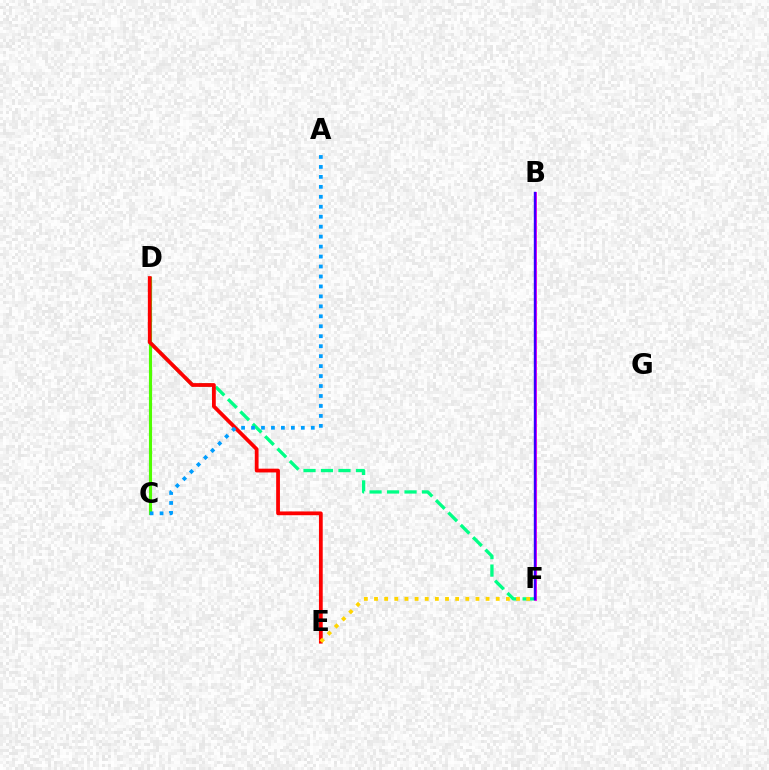{('B', 'F'): [{'color': '#ff00ed', 'line_style': 'solid', 'thickness': 2.1}, {'color': '#3700ff', 'line_style': 'solid', 'thickness': 1.73}], ('C', 'D'): [{'color': '#4fff00', 'line_style': 'solid', 'thickness': 2.26}], ('D', 'F'): [{'color': '#00ff86', 'line_style': 'dashed', 'thickness': 2.38}], ('D', 'E'): [{'color': '#ff0000', 'line_style': 'solid', 'thickness': 2.71}], ('E', 'F'): [{'color': '#ffd500', 'line_style': 'dotted', 'thickness': 2.76}], ('A', 'C'): [{'color': '#009eff', 'line_style': 'dotted', 'thickness': 2.71}]}